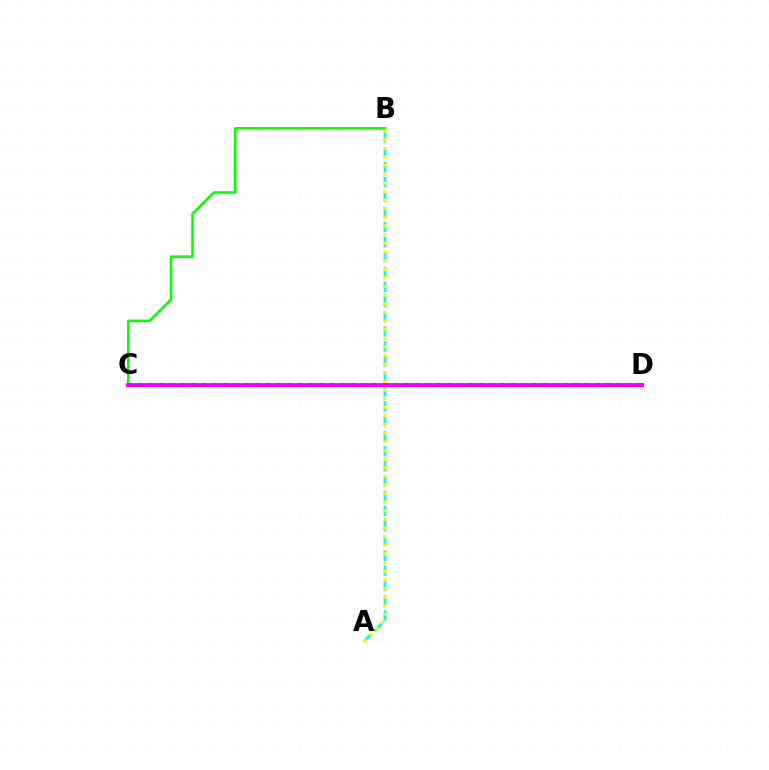{('C', 'D'): [{'color': '#0010ff', 'line_style': 'solid', 'thickness': 1.81}, {'color': '#ff0000', 'line_style': 'dotted', 'thickness': 2.89}, {'color': '#ee00ff', 'line_style': 'solid', 'thickness': 2.73}], ('B', 'C'): [{'color': '#08ff00', 'line_style': 'solid', 'thickness': 1.87}], ('A', 'B'): [{'color': '#00fff6', 'line_style': 'dashed', 'thickness': 2.03}, {'color': '#fcf500', 'line_style': 'dotted', 'thickness': 2.34}]}